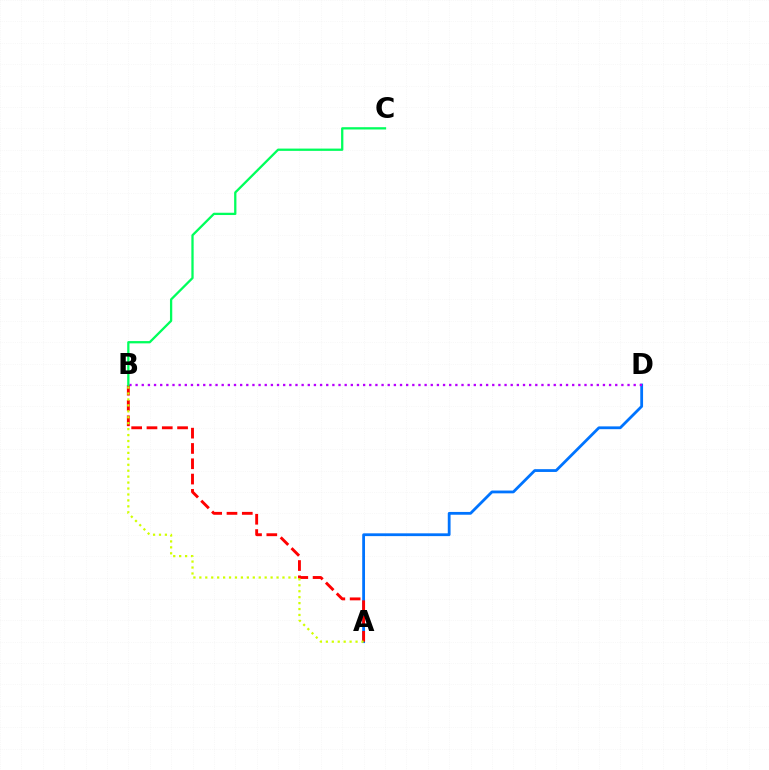{('A', 'D'): [{'color': '#0074ff', 'line_style': 'solid', 'thickness': 2.01}], ('B', 'D'): [{'color': '#b900ff', 'line_style': 'dotted', 'thickness': 1.67}], ('A', 'B'): [{'color': '#ff0000', 'line_style': 'dashed', 'thickness': 2.08}, {'color': '#d1ff00', 'line_style': 'dotted', 'thickness': 1.61}], ('B', 'C'): [{'color': '#00ff5c', 'line_style': 'solid', 'thickness': 1.65}]}